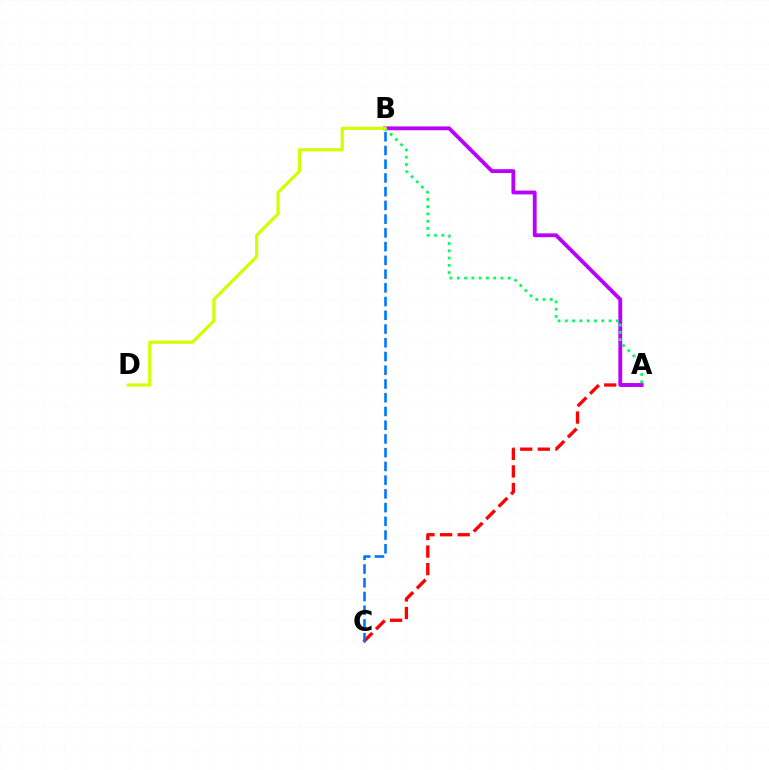{('A', 'C'): [{'color': '#ff0000', 'line_style': 'dashed', 'thickness': 2.39}], ('A', 'B'): [{'color': '#b900ff', 'line_style': 'solid', 'thickness': 2.75}, {'color': '#00ff5c', 'line_style': 'dotted', 'thickness': 1.98}], ('B', 'D'): [{'color': '#d1ff00', 'line_style': 'solid', 'thickness': 2.27}], ('B', 'C'): [{'color': '#0074ff', 'line_style': 'dashed', 'thickness': 1.87}]}